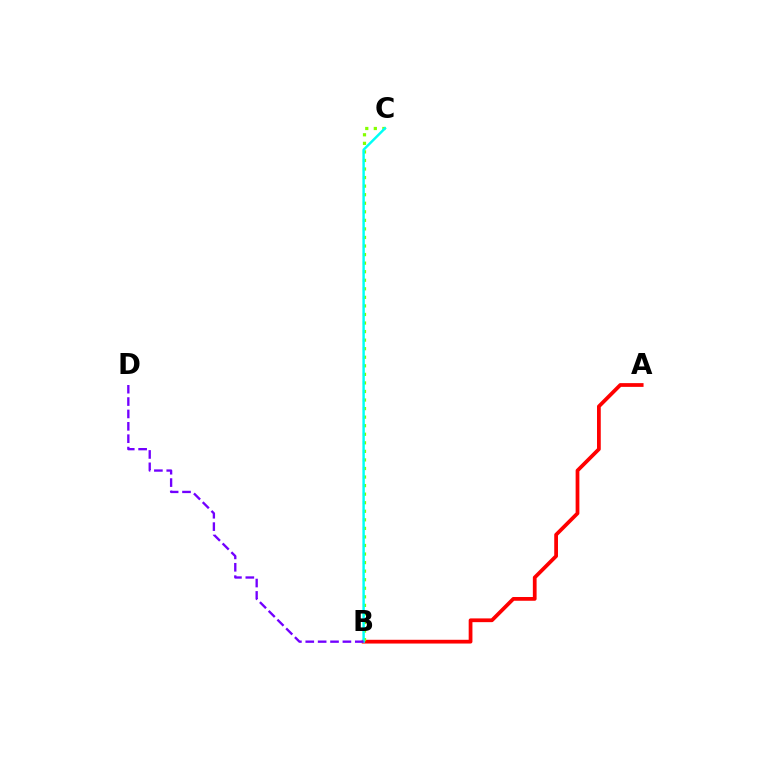{('A', 'B'): [{'color': '#ff0000', 'line_style': 'solid', 'thickness': 2.7}], ('B', 'C'): [{'color': '#84ff00', 'line_style': 'dotted', 'thickness': 2.32}, {'color': '#00fff6', 'line_style': 'solid', 'thickness': 1.77}], ('B', 'D'): [{'color': '#7200ff', 'line_style': 'dashed', 'thickness': 1.68}]}